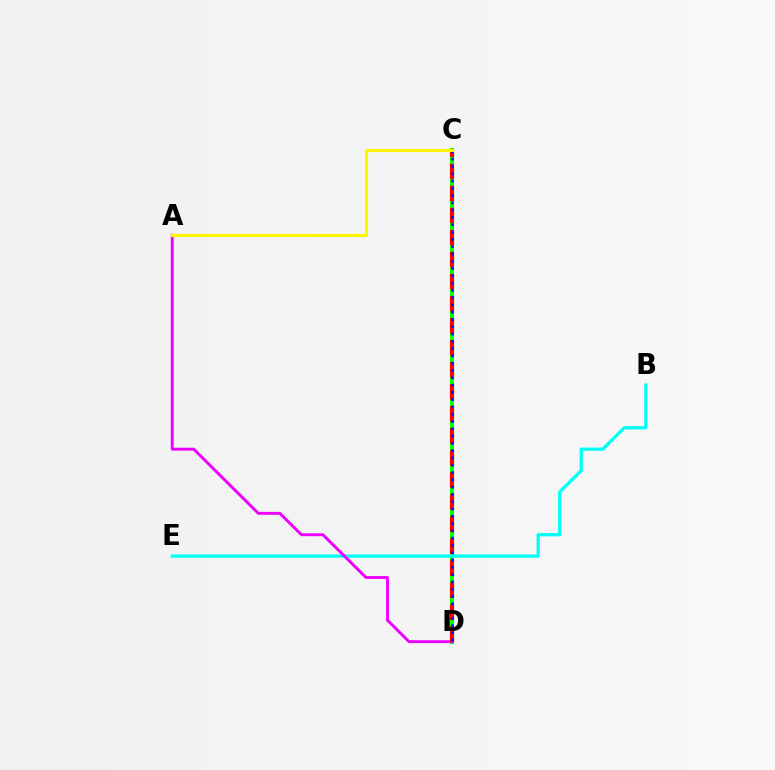{('C', 'D'): [{'color': '#08ff00', 'line_style': 'solid', 'thickness': 2.94}, {'color': '#ff0000', 'line_style': 'dashed', 'thickness': 2.99}, {'color': '#0010ff', 'line_style': 'dotted', 'thickness': 1.98}], ('B', 'E'): [{'color': '#00fff6', 'line_style': 'solid', 'thickness': 2.34}], ('A', 'D'): [{'color': '#ee00ff', 'line_style': 'solid', 'thickness': 2.09}], ('A', 'C'): [{'color': '#fcf500', 'line_style': 'solid', 'thickness': 2.25}]}